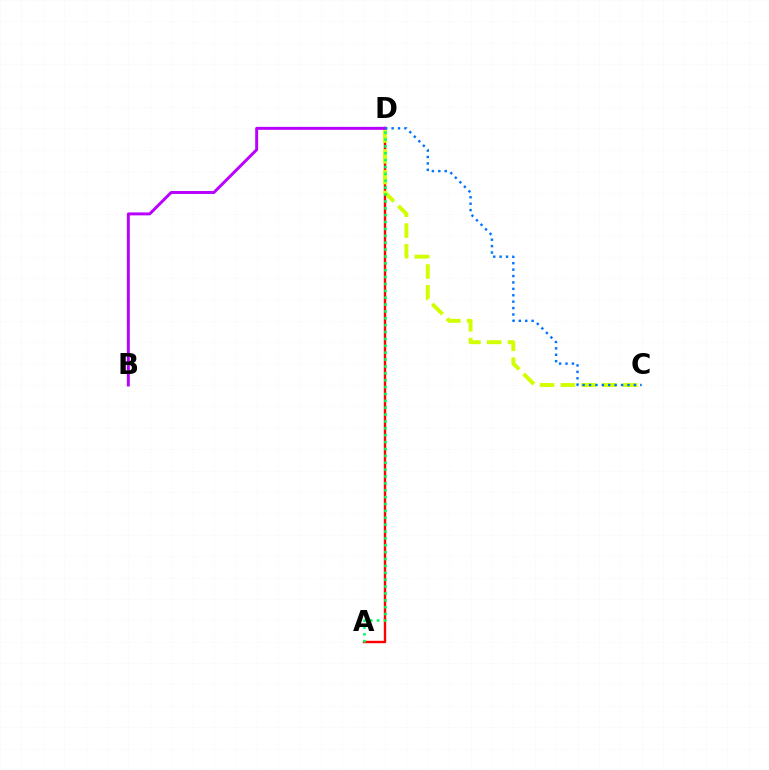{('A', 'D'): [{'color': '#ff0000', 'line_style': 'solid', 'thickness': 1.73}, {'color': '#00ff5c', 'line_style': 'dotted', 'thickness': 1.87}], ('C', 'D'): [{'color': '#d1ff00', 'line_style': 'dashed', 'thickness': 2.82}, {'color': '#0074ff', 'line_style': 'dotted', 'thickness': 1.74}], ('B', 'D'): [{'color': '#b900ff', 'line_style': 'solid', 'thickness': 2.13}]}